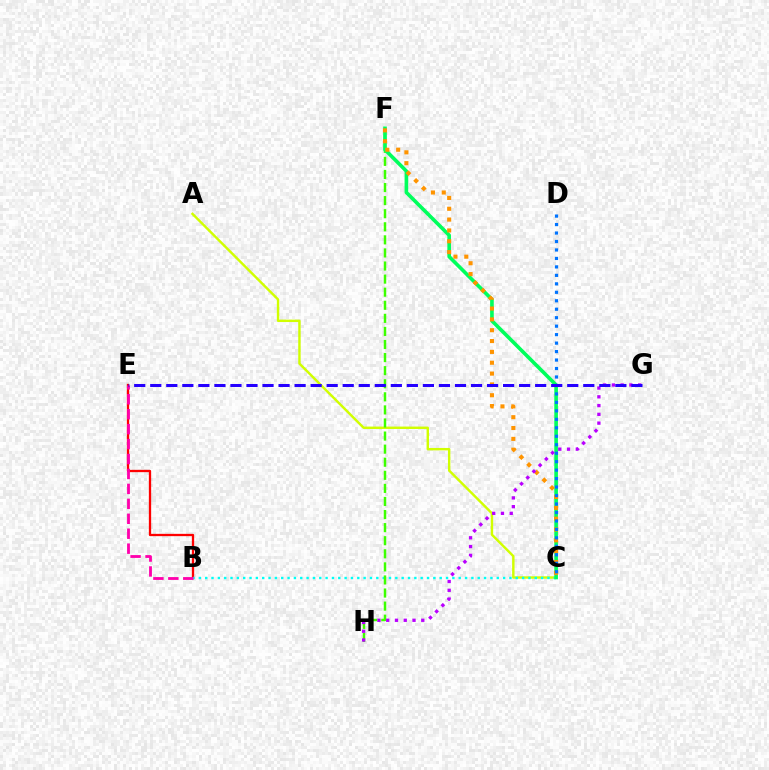{('A', 'C'): [{'color': '#d1ff00', 'line_style': 'solid', 'thickness': 1.74}], ('B', 'E'): [{'color': '#ff0000', 'line_style': 'solid', 'thickness': 1.65}, {'color': '#ff00ac', 'line_style': 'dashed', 'thickness': 2.03}], ('B', 'C'): [{'color': '#00fff6', 'line_style': 'dotted', 'thickness': 1.72}], ('F', 'H'): [{'color': '#3dff00', 'line_style': 'dashed', 'thickness': 1.78}], ('C', 'F'): [{'color': '#00ff5c', 'line_style': 'solid', 'thickness': 2.61}, {'color': '#ff9400', 'line_style': 'dotted', 'thickness': 2.94}], ('G', 'H'): [{'color': '#b900ff', 'line_style': 'dotted', 'thickness': 2.38}], ('C', 'D'): [{'color': '#0074ff', 'line_style': 'dotted', 'thickness': 2.3}], ('E', 'G'): [{'color': '#2500ff', 'line_style': 'dashed', 'thickness': 2.18}]}